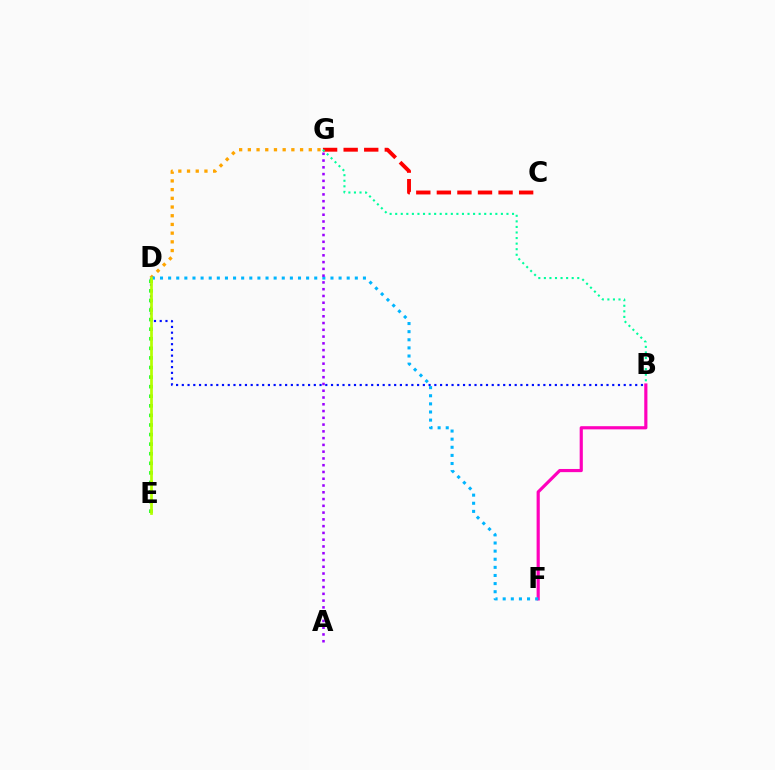{('B', 'D'): [{'color': '#0010ff', 'line_style': 'dotted', 'thickness': 1.56}], ('D', 'E'): [{'color': '#08ff00', 'line_style': 'dotted', 'thickness': 2.6}, {'color': '#b3ff00', 'line_style': 'solid', 'thickness': 1.96}], ('C', 'G'): [{'color': '#ff0000', 'line_style': 'dashed', 'thickness': 2.79}], ('B', 'G'): [{'color': '#00ff9d', 'line_style': 'dotted', 'thickness': 1.51}], ('B', 'F'): [{'color': '#ff00bd', 'line_style': 'solid', 'thickness': 2.28}], ('D', 'G'): [{'color': '#ffa500', 'line_style': 'dotted', 'thickness': 2.37}], ('D', 'F'): [{'color': '#00b5ff', 'line_style': 'dotted', 'thickness': 2.21}], ('A', 'G'): [{'color': '#9b00ff', 'line_style': 'dotted', 'thickness': 1.84}]}